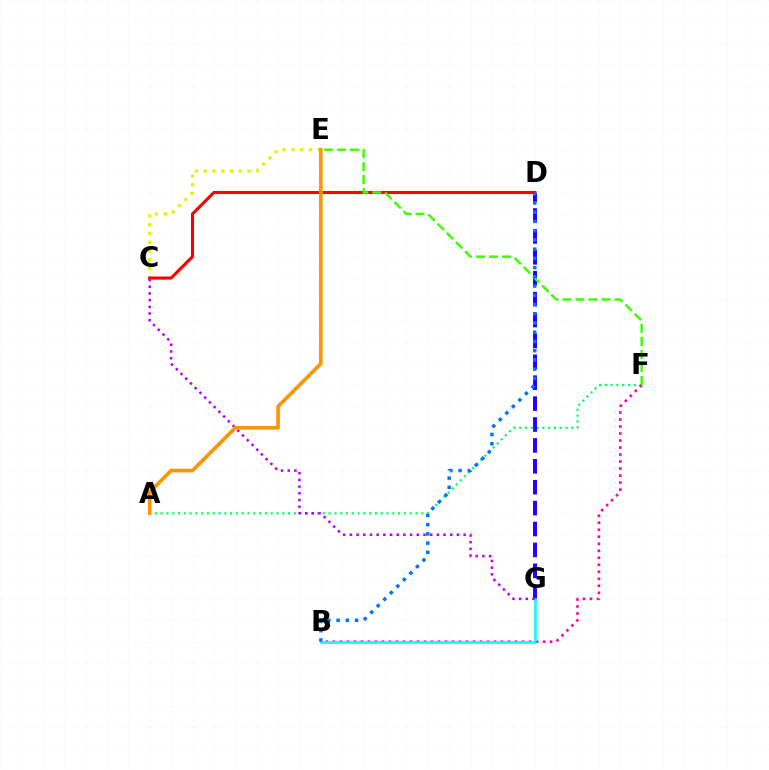{('C', 'E'): [{'color': '#d1ff00', 'line_style': 'dotted', 'thickness': 2.38}], ('C', 'D'): [{'color': '#ff0000', 'line_style': 'solid', 'thickness': 2.23}], ('A', 'F'): [{'color': '#00ff5c', 'line_style': 'dotted', 'thickness': 1.57}], ('B', 'F'): [{'color': '#ff00ac', 'line_style': 'dotted', 'thickness': 1.9}], ('D', 'G'): [{'color': '#2500ff', 'line_style': 'dashed', 'thickness': 2.84}], ('B', 'G'): [{'color': '#00fff6', 'line_style': 'solid', 'thickness': 1.83}], ('E', 'F'): [{'color': '#3dff00', 'line_style': 'dashed', 'thickness': 1.77}], ('B', 'D'): [{'color': '#0074ff', 'line_style': 'dotted', 'thickness': 2.51}], ('C', 'G'): [{'color': '#b900ff', 'line_style': 'dotted', 'thickness': 1.82}], ('A', 'E'): [{'color': '#ff9400', 'line_style': 'solid', 'thickness': 2.61}]}